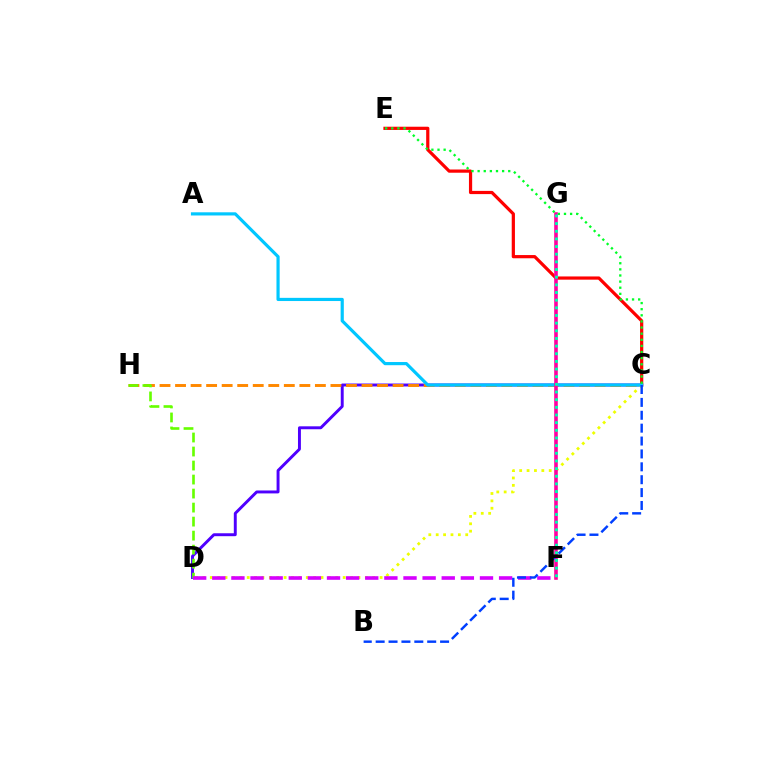{('C', 'E'): [{'color': '#ff0000', 'line_style': 'solid', 'thickness': 2.31}, {'color': '#00ff27', 'line_style': 'dotted', 'thickness': 1.66}], ('C', 'D'): [{'color': '#4f00ff', 'line_style': 'solid', 'thickness': 2.11}, {'color': '#eeff00', 'line_style': 'dotted', 'thickness': 2.01}], ('C', 'H'): [{'color': '#ff8800', 'line_style': 'dashed', 'thickness': 2.11}], ('A', 'C'): [{'color': '#00c7ff', 'line_style': 'solid', 'thickness': 2.29}], ('D', 'H'): [{'color': '#66ff00', 'line_style': 'dashed', 'thickness': 1.9}], ('D', 'F'): [{'color': '#d600ff', 'line_style': 'dashed', 'thickness': 2.6}], ('F', 'G'): [{'color': '#ff00a0', 'line_style': 'solid', 'thickness': 2.59}, {'color': '#00ffaf', 'line_style': 'dotted', 'thickness': 2.08}], ('B', 'C'): [{'color': '#003fff', 'line_style': 'dashed', 'thickness': 1.75}]}